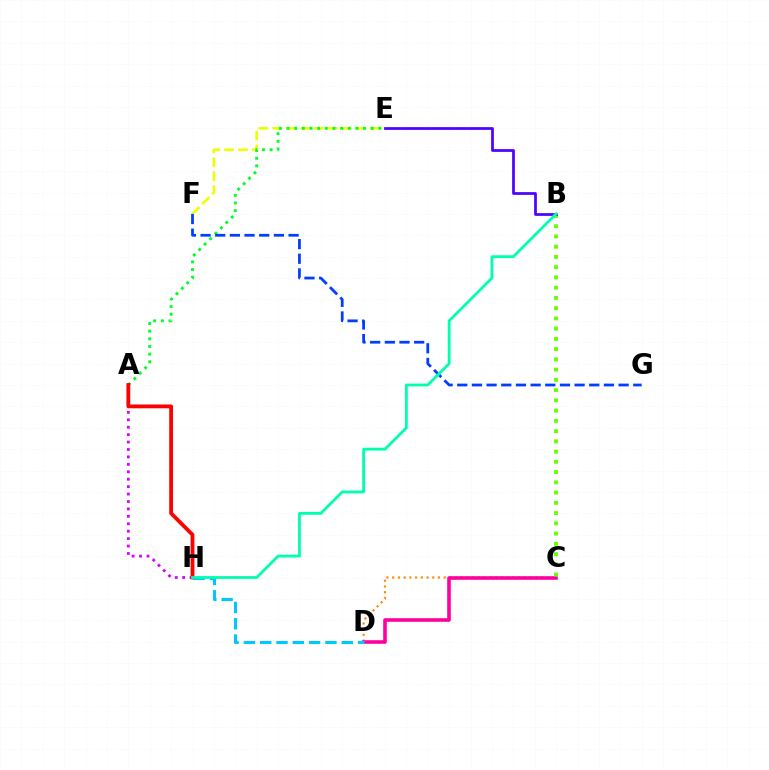{('C', 'D'): [{'color': '#ff8800', 'line_style': 'dotted', 'thickness': 1.56}, {'color': '#ff00a0', 'line_style': 'solid', 'thickness': 2.59}], ('E', 'F'): [{'color': '#eeff00', 'line_style': 'dashed', 'thickness': 1.89}], ('A', 'E'): [{'color': '#00ff27', 'line_style': 'dotted', 'thickness': 2.08}], ('D', 'H'): [{'color': '#00c7ff', 'line_style': 'dashed', 'thickness': 2.22}], ('F', 'G'): [{'color': '#003fff', 'line_style': 'dashed', 'thickness': 1.99}], ('A', 'H'): [{'color': '#d600ff', 'line_style': 'dotted', 'thickness': 2.02}, {'color': '#ff0000', 'line_style': 'solid', 'thickness': 2.74}], ('B', 'C'): [{'color': '#66ff00', 'line_style': 'dotted', 'thickness': 2.78}], ('B', 'E'): [{'color': '#4f00ff', 'line_style': 'solid', 'thickness': 1.97}], ('B', 'H'): [{'color': '#00ffaf', 'line_style': 'solid', 'thickness': 2.02}]}